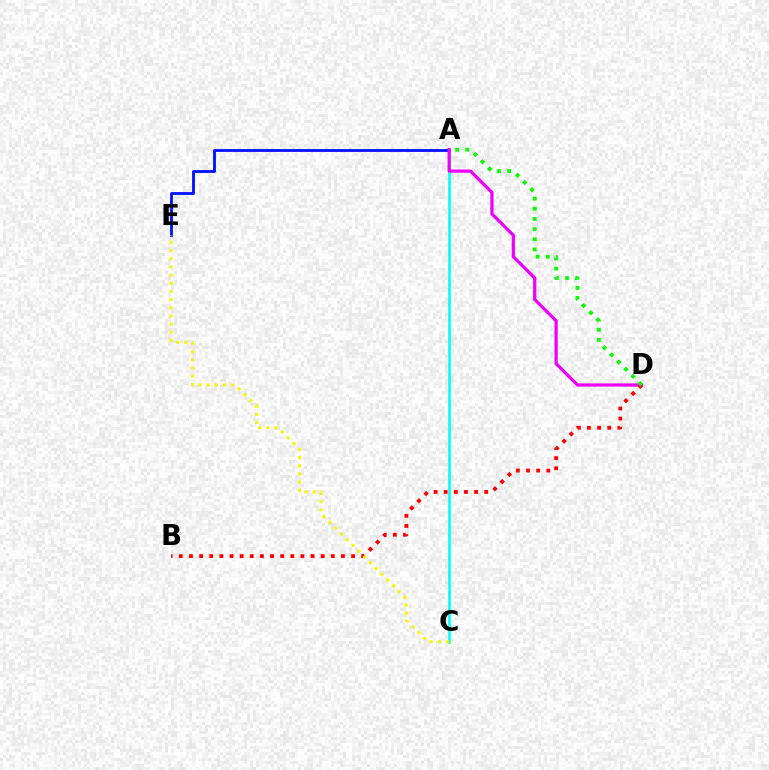{('A', 'E'): [{'color': '#0010ff', 'line_style': 'solid', 'thickness': 2.03}], ('A', 'C'): [{'color': '#00fff6', 'line_style': 'solid', 'thickness': 1.89}], ('A', 'D'): [{'color': '#ee00ff', 'line_style': 'solid', 'thickness': 2.32}, {'color': '#08ff00', 'line_style': 'dotted', 'thickness': 2.76}], ('B', 'D'): [{'color': '#ff0000', 'line_style': 'dotted', 'thickness': 2.75}], ('C', 'E'): [{'color': '#fcf500', 'line_style': 'dotted', 'thickness': 2.22}]}